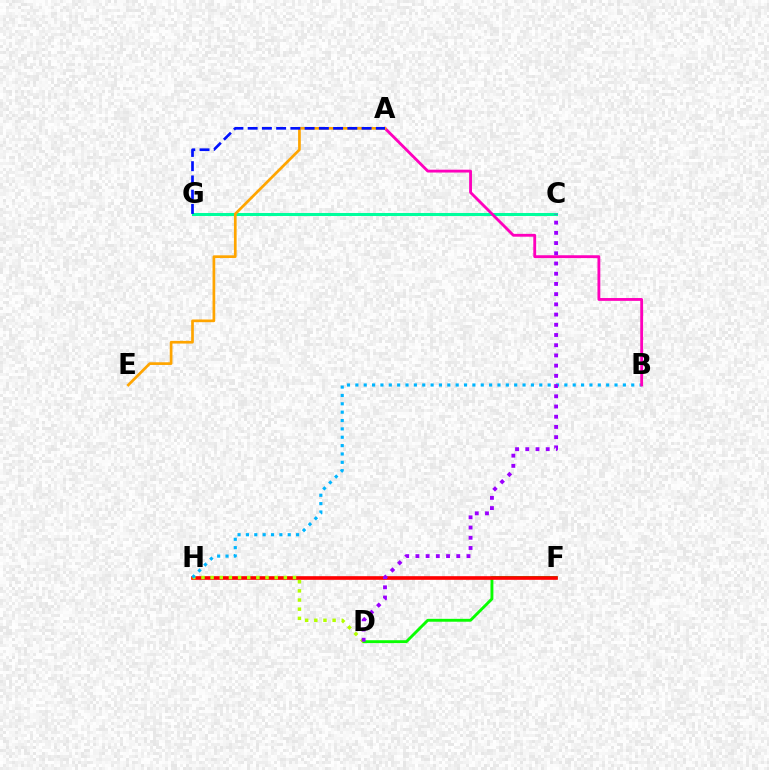{('D', 'F'): [{'color': '#08ff00', 'line_style': 'solid', 'thickness': 2.08}], ('F', 'H'): [{'color': '#ff0000', 'line_style': 'solid', 'thickness': 2.63}], ('C', 'G'): [{'color': '#00ff9d', 'line_style': 'solid', 'thickness': 2.18}], ('D', 'H'): [{'color': '#b3ff00', 'line_style': 'dotted', 'thickness': 2.49}], ('B', 'H'): [{'color': '#00b5ff', 'line_style': 'dotted', 'thickness': 2.27}], ('A', 'B'): [{'color': '#ff00bd', 'line_style': 'solid', 'thickness': 2.05}], ('A', 'E'): [{'color': '#ffa500', 'line_style': 'solid', 'thickness': 1.94}], ('C', 'D'): [{'color': '#9b00ff', 'line_style': 'dotted', 'thickness': 2.78}], ('A', 'G'): [{'color': '#0010ff', 'line_style': 'dashed', 'thickness': 1.93}]}